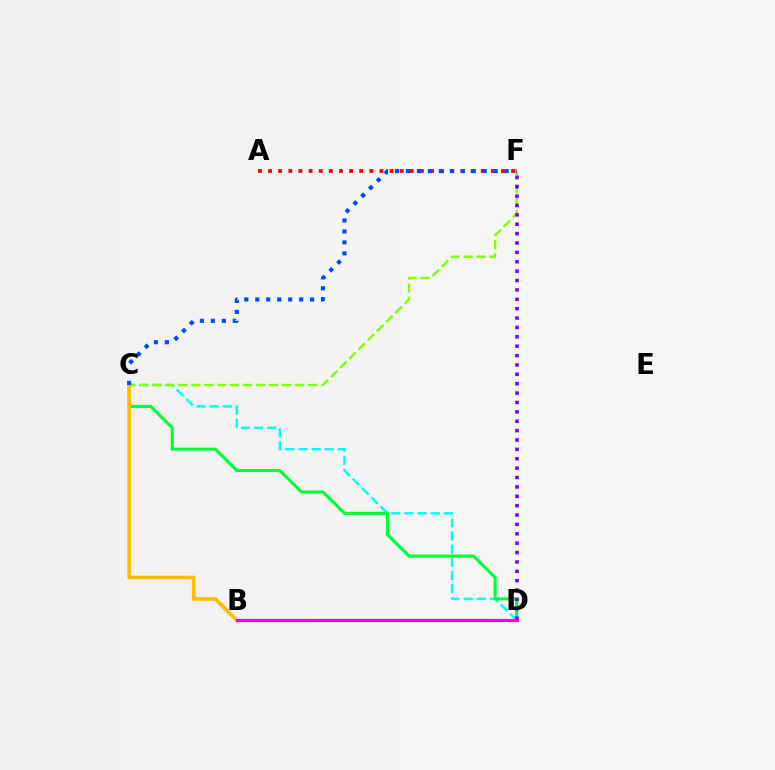{('C', 'D'): [{'color': '#00fff6', 'line_style': 'dashed', 'thickness': 1.79}, {'color': '#00ff39', 'line_style': 'solid', 'thickness': 2.22}], ('A', 'F'): [{'color': '#ff0000', 'line_style': 'dotted', 'thickness': 2.75}], ('B', 'C'): [{'color': '#ffbd00', 'line_style': 'solid', 'thickness': 2.67}], ('C', 'F'): [{'color': '#84ff00', 'line_style': 'dashed', 'thickness': 1.77}, {'color': '#004bff', 'line_style': 'dotted', 'thickness': 2.98}], ('D', 'F'): [{'color': '#7200ff', 'line_style': 'dotted', 'thickness': 2.55}], ('B', 'D'): [{'color': '#ff00cf', 'line_style': 'solid', 'thickness': 2.27}]}